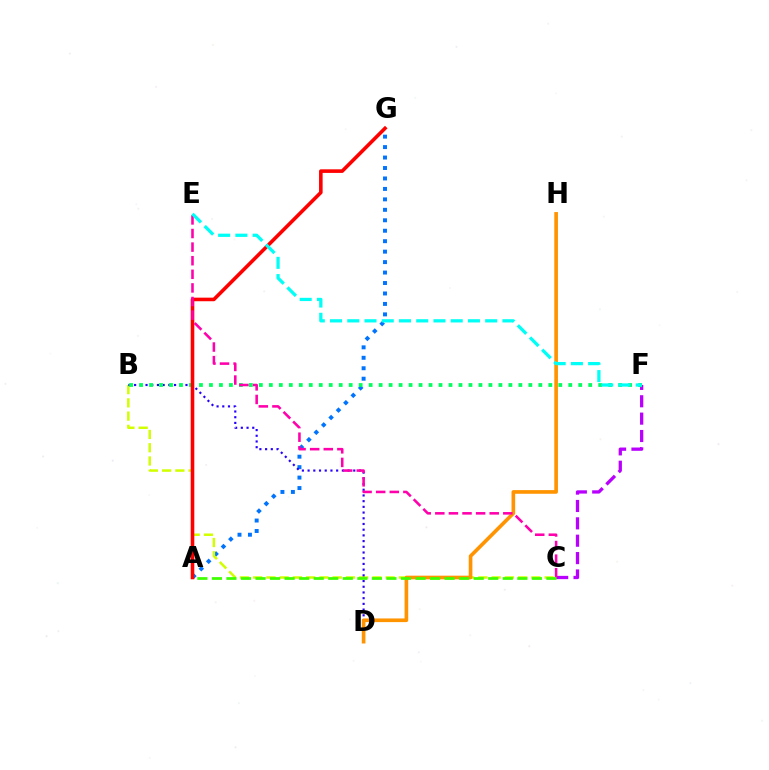{('A', 'G'): [{'color': '#0074ff', 'line_style': 'dotted', 'thickness': 2.84}, {'color': '#ff0000', 'line_style': 'solid', 'thickness': 2.58}], ('C', 'F'): [{'color': '#b900ff', 'line_style': 'dashed', 'thickness': 2.36}], ('B', 'C'): [{'color': '#d1ff00', 'line_style': 'dashed', 'thickness': 1.8}], ('B', 'D'): [{'color': '#2500ff', 'line_style': 'dotted', 'thickness': 1.55}], ('B', 'F'): [{'color': '#00ff5c', 'line_style': 'dotted', 'thickness': 2.71}], ('D', 'H'): [{'color': '#ff9400', 'line_style': 'solid', 'thickness': 2.63}], ('C', 'E'): [{'color': '#ff00ac', 'line_style': 'dashed', 'thickness': 1.85}], ('E', 'F'): [{'color': '#00fff6', 'line_style': 'dashed', 'thickness': 2.34}], ('A', 'C'): [{'color': '#3dff00', 'line_style': 'dashed', 'thickness': 1.98}]}